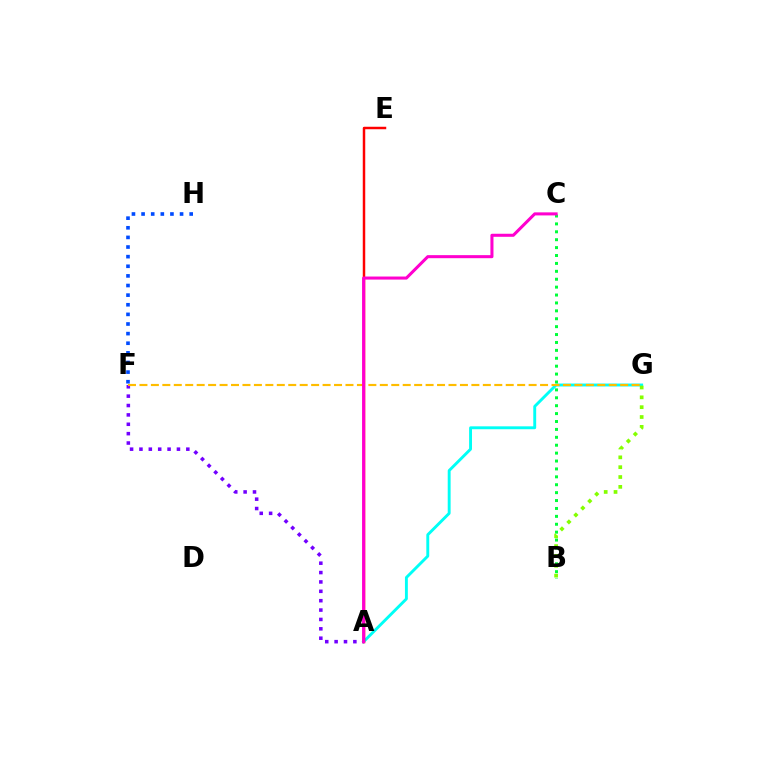{('A', 'F'): [{'color': '#7200ff', 'line_style': 'dotted', 'thickness': 2.55}], ('A', 'G'): [{'color': '#00fff6', 'line_style': 'solid', 'thickness': 2.09}], ('B', 'C'): [{'color': '#00ff39', 'line_style': 'dotted', 'thickness': 2.15}], ('F', 'G'): [{'color': '#ffbd00', 'line_style': 'dashed', 'thickness': 1.55}], ('F', 'H'): [{'color': '#004bff', 'line_style': 'dotted', 'thickness': 2.61}], ('B', 'G'): [{'color': '#84ff00', 'line_style': 'dotted', 'thickness': 2.67}], ('A', 'E'): [{'color': '#ff0000', 'line_style': 'solid', 'thickness': 1.78}], ('A', 'C'): [{'color': '#ff00cf', 'line_style': 'solid', 'thickness': 2.2}]}